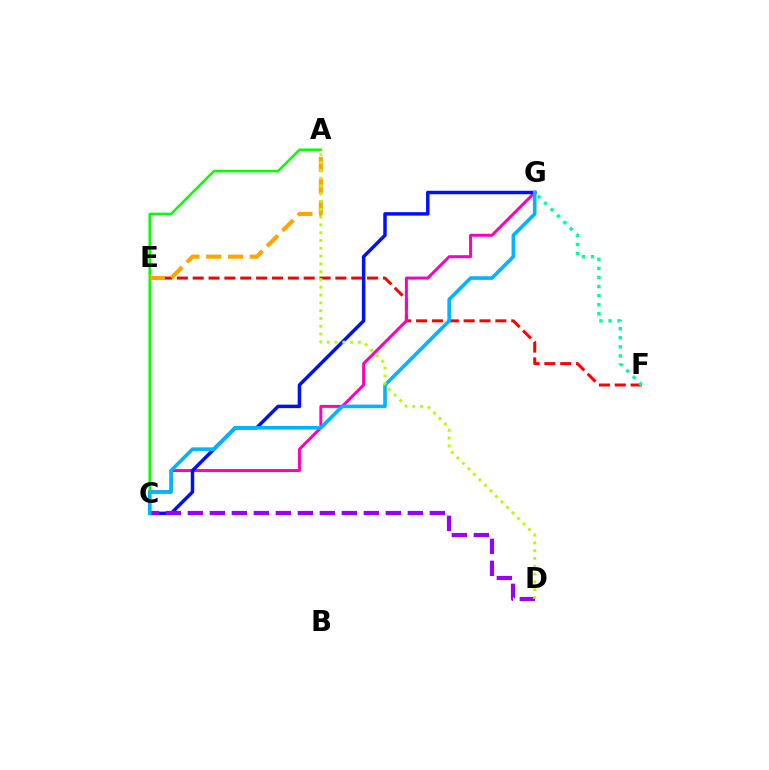{('E', 'F'): [{'color': '#ff0000', 'line_style': 'dashed', 'thickness': 2.15}], ('A', 'C'): [{'color': '#08ff00', 'line_style': 'solid', 'thickness': 1.81}], ('A', 'E'): [{'color': '#ffa500', 'line_style': 'dashed', 'thickness': 2.96}], ('C', 'G'): [{'color': '#ff00bd', 'line_style': 'solid', 'thickness': 2.14}, {'color': '#0010ff', 'line_style': 'solid', 'thickness': 2.5}, {'color': '#00b5ff', 'line_style': 'solid', 'thickness': 2.59}], ('C', 'D'): [{'color': '#9b00ff', 'line_style': 'dashed', 'thickness': 2.99}], ('F', 'G'): [{'color': '#00ff9d', 'line_style': 'dotted', 'thickness': 2.46}], ('A', 'D'): [{'color': '#b3ff00', 'line_style': 'dotted', 'thickness': 2.12}]}